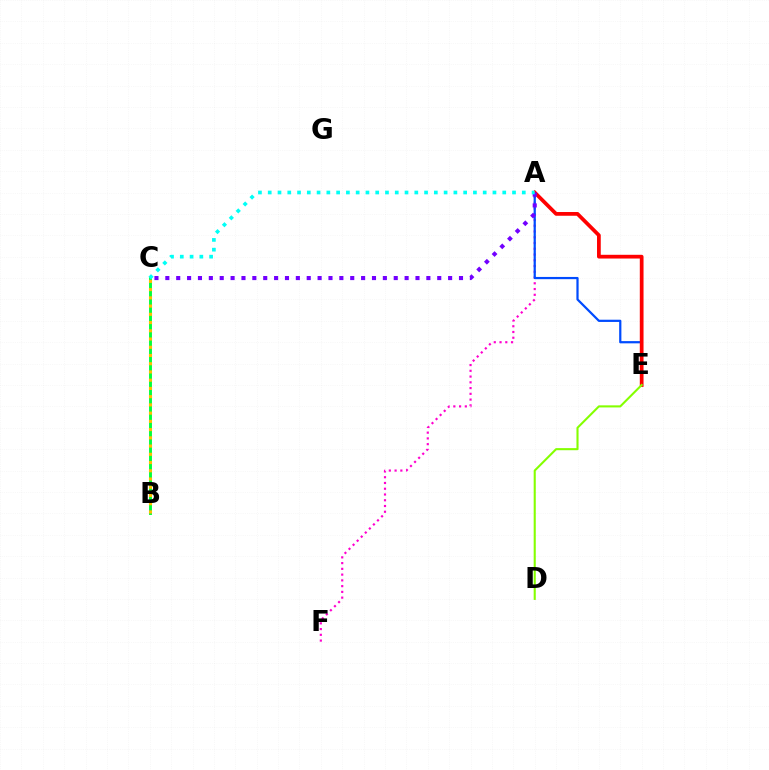{('A', 'F'): [{'color': '#ff00cf', 'line_style': 'dotted', 'thickness': 1.56}], ('B', 'C'): [{'color': '#00ff39', 'line_style': 'solid', 'thickness': 2.08}, {'color': '#ffbd00', 'line_style': 'dotted', 'thickness': 2.24}], ('A', 'E'): [{'color': '#004bff', 'line_style': 'solid', 'thickness': 1.6}, {'color': '#ff0000', 'line_style': 'solid', 'thickness': 2.69}], ('D', 'E'): [{'color': '#84ff00', 'line_style': 'solid', 'thickness': 1.51}], ('A', 'C'): [{'color': '#7200ff', 'line_style': 'dotted', 'thickness': 2.96}, {'color': '#00fff6', 'line_style': 'dotted', 'thickness': 2.65}]}